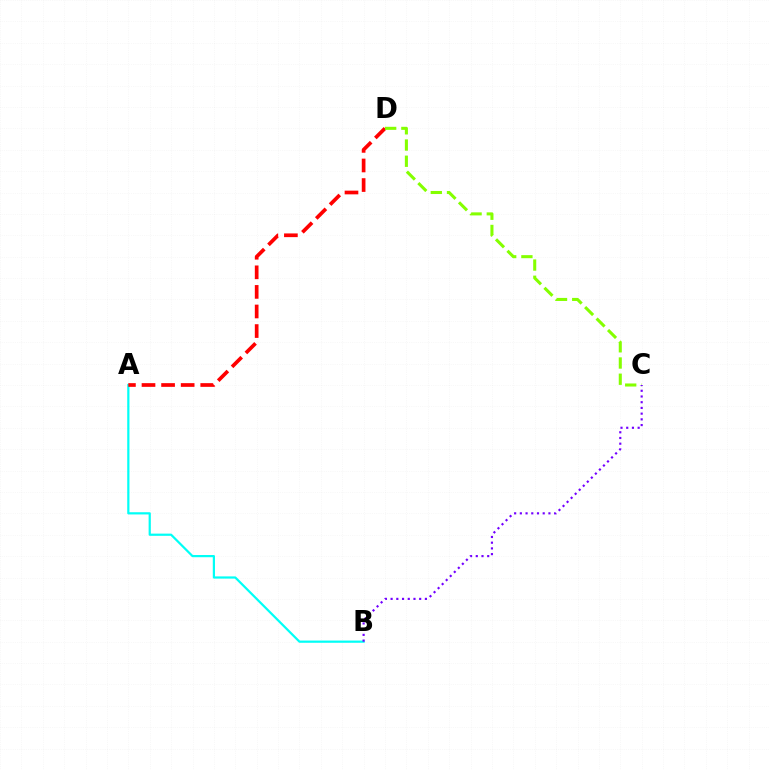{('A', 'B'): [{'color': '#00fff6', 'line_style': 'solid', 'thickness': 1.59}], ('A', 'D'): [{'color': '#ff0000', 'line_style': 'dashed', 'thickness': 2.66}], ('C', 'D'): [{'color': '#84ff00', 'line_style': 'dashed', 'thickness': 2.2}], ('B', 'C'): [{'color': '#7200ff', 'line_style': 'dotted', 'thickness': 1.55}]}